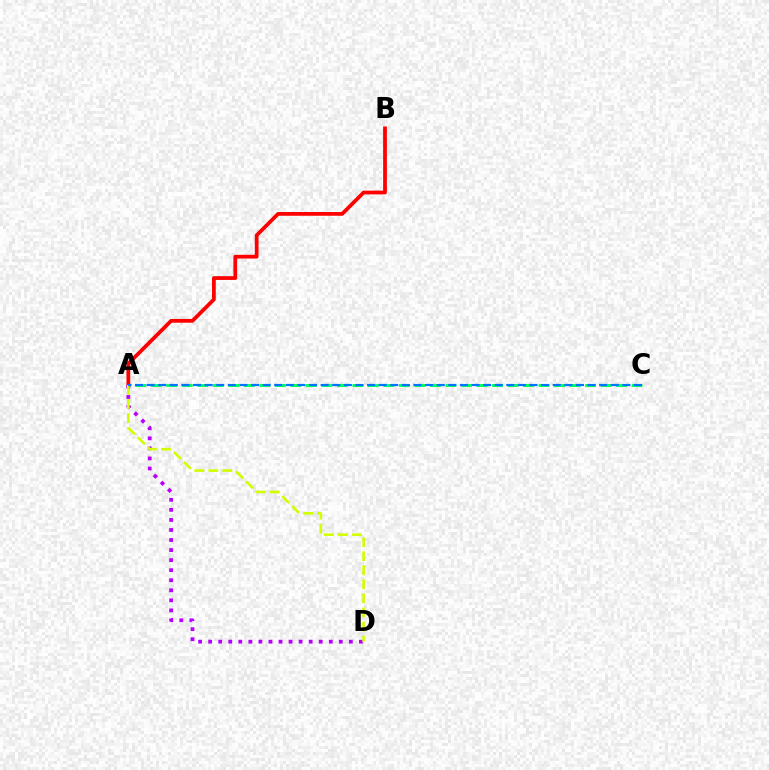{('A', 'B'): [{'color': '#ff0000', 'line_style': 'solid', 'thickness': 2.7}], ('A', 'C'): [{'color': '#00ff5c', 'line_style': 'dashed', 'thickness': 2.11}, {'color': '#0074ff', 'line_style': 'dashed', 'thickness': 1.58}], ('A', 'D'): [{'color': '#b900ff', 'line_style': 'dotted', 'thickness': 2.73}, {'color': '#d1ff00', 'line_style': 'dashed', 'thickness': 1.91}]}